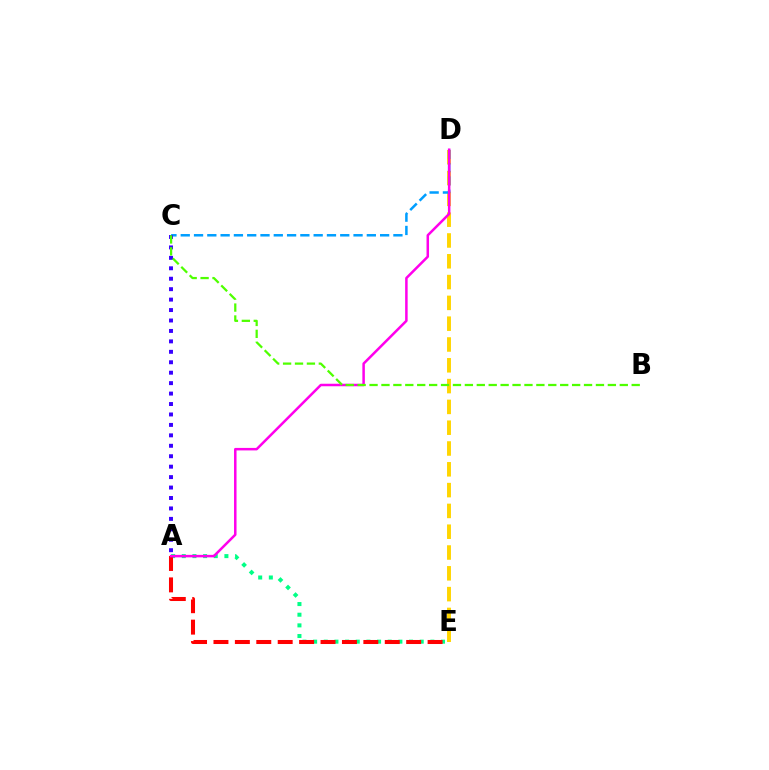{('D', 'E'): [{'color': '#ffd500', 'line_style': 'dashed', 'thickness': 2.83}], ('A', 'E'): [{'color': '#00ff86', 'line_style': 'dotted', 'thickness': 2.9}, {'color': '#ff0000', 'line_style': 'dashed', 'thickness': 2.91}], ('C', 'D'): [{'color': '#009eff', 'line_style': 'dashed', 'thickness': 1.81}], ('A', 'C'): [{'color': '#3700ff', 'line_style': 'dotted', 'thickness': 2.84}], ('A', 'D'): [{'color': '#ff00ed', 'line_style': 'solid', 'thickness': 1.81}], ('B', 'C'): [{'color': '#4fff00', 'line_style': 'dashed', 'thickness': 1.62}]}